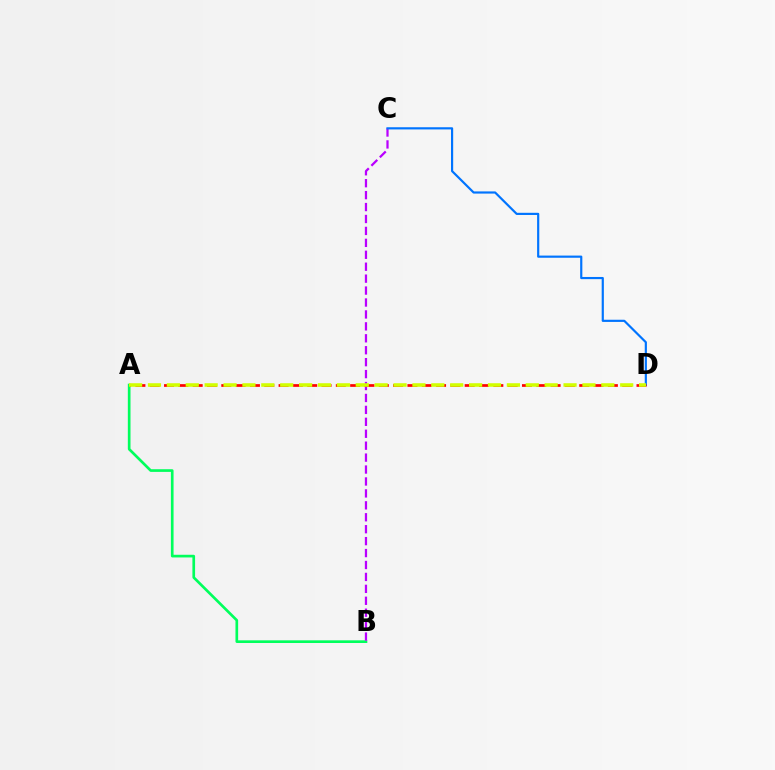{('A', 'B'): [{'color': '#00ff5c', 'line_style': 'solid', 'thickness': 1.92}], ('B', 'C'): [{'color': '#b900ff', 'line_style': 'dashed', 'thickness': 1.62}], ('C', 'D'): [{'color': '#0074ff', 'line_style': 'solid', 'thickness': 1.57}], ('A', 'D'): [{'color': '#ff0000', 'line_style': 'dashed', 'thickness': 1.94}, {'color': '#d1ff00', 'line_style': 'dashed', 'thickness': 2.57}]}